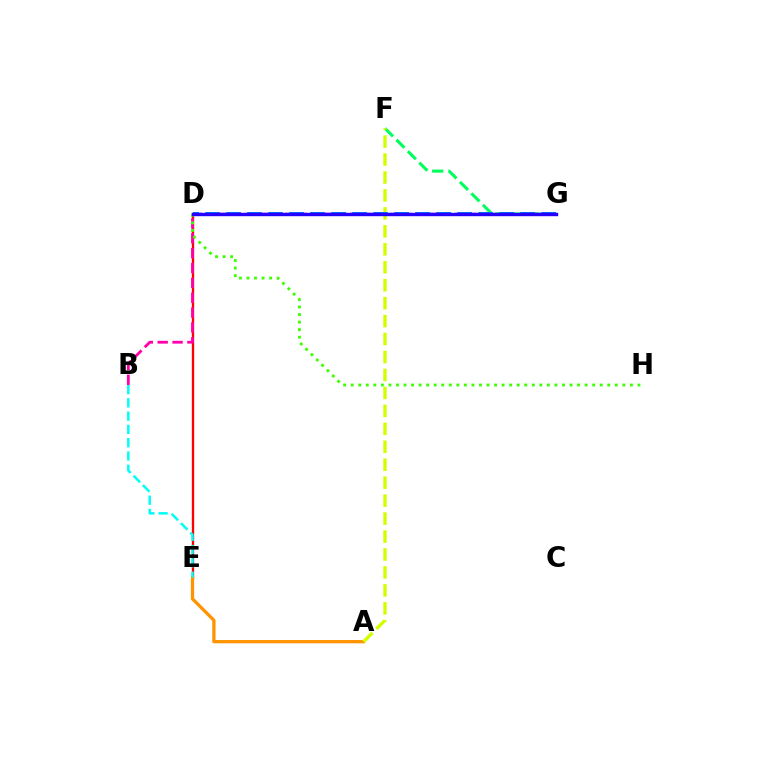{('D', 'G'): [{'color': '#b900ff', 'line_style': 'dashed', 'thickness': 1.78}, {'color': '#0074ff', 'line_style': 'dashed', 'thickness': 2.85}, {'color': '#2500ff', 'line_style': 'solid', 'thickness': 2.44}], ('D', 'E'): [{'color': '#ff0000', 'line_style': 'solid', 'thickness': 1.67}], ('A', 'E'): [{'color': '#ff9400', 'line_style': 'solid', 'thickness': 2.35}], ('B', 'D'): [{'color': '#ff00ac', 'line_style': 'dashed', 'thickness': 2.02}], ('D', 'H'): [{'color': '#3dff00', 'line_style': 'dotted', 'thickness': 2.05}], ('F', 'G'): [{'color': '#00ff5c', 'line_style': 'dashed', 'thickness': 2.2}], ('A', 'F'): [{'color': '#d1ff00', 'line_style': 'dashed', 'thickness': 2.44}], ('B', 'E'): [{'color': '#00fff6', 'line_style': 'dashed', 'thickness': 1.8}]}